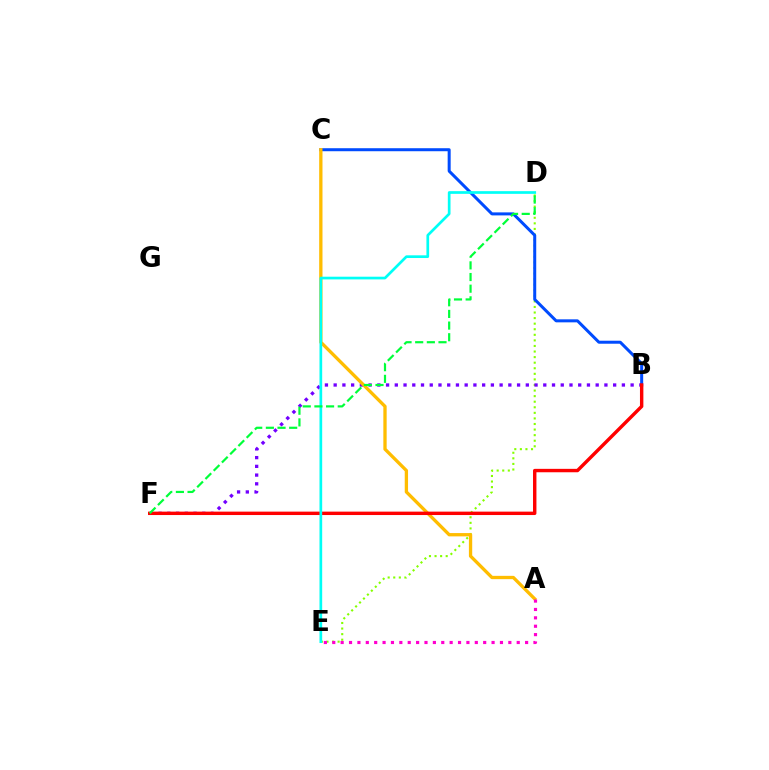{('D', 'E'): [{'color': '#84ff00', 'line_style': 'dotted', 'thickness': 1.51}, {'color': '#00fff6', 'line_style': 'solid', 'thickness': 1.94}], ('B', 'F'): [{'color': '#7200ff', 'line_style': 'dotted', 'thickness': 2.37}, {'color': '#ff0000', 'line_style': 'solid', 'thickness': 2.46}], ('B', 'C'): [{'color': '#004bff', 'line_style': 'solid', 'thickness': 2.17}], ('A', 'C'): [{'color': '#ffbd00', 'line_style': 'solid', 'thickness': 2.38}], ('A', 'E'): [{'color': '#ff00cf', 'line_style': 'dotted', 'thickness': 2.28}], ('D', 'F'): [{'color': '#00ff39', 'line_style': 'dashed', 'thickness': 1.58}]}